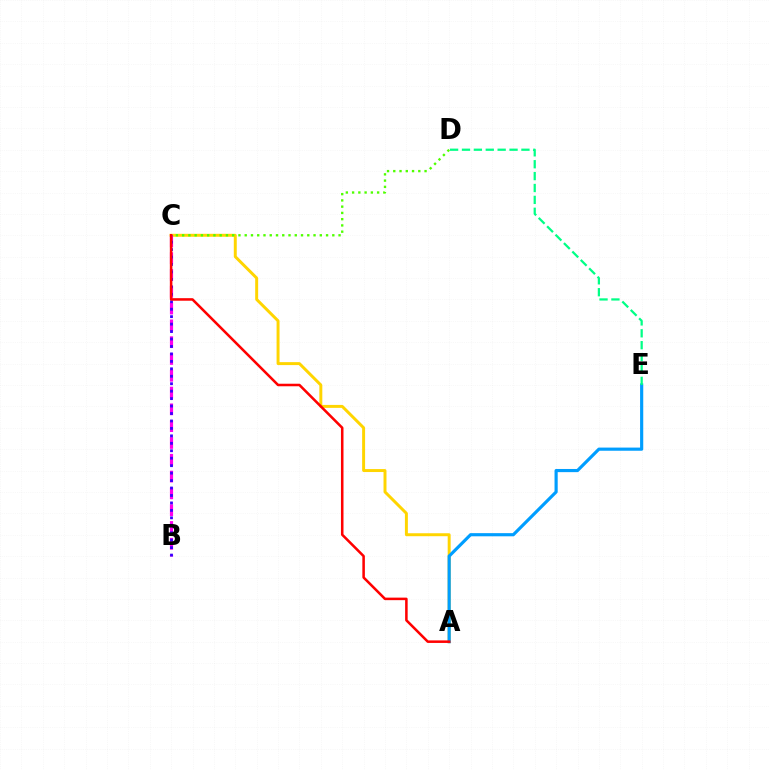{('A', 'C'): [{'color': '#ffd500', 'line_style': 'solid', 'thickness': 2.13}, {'color': '#ff0000', 'line_style': 'solid', 'thickness': 1.83}], ('C', 'D'): [{'color': '#4fff00', 'line_style': 'dotted', 'thickness': 1.7}], ('B', 'C'): [{'color': '#ff00ed', 'line_style': 'dashed', 'thickness': 2.28}, {'color': '#3700ff', 'line_style': 'dotted', 'thickness': 2.02}], ('A', 'E'): [{'color': '#009eff', 'line_style': 'solid', 'thickness': 2.28}], ('D', 'E'): [{'color': '#00ff86', 'line_style': 'dashed', 'thickness': 1.62}]}